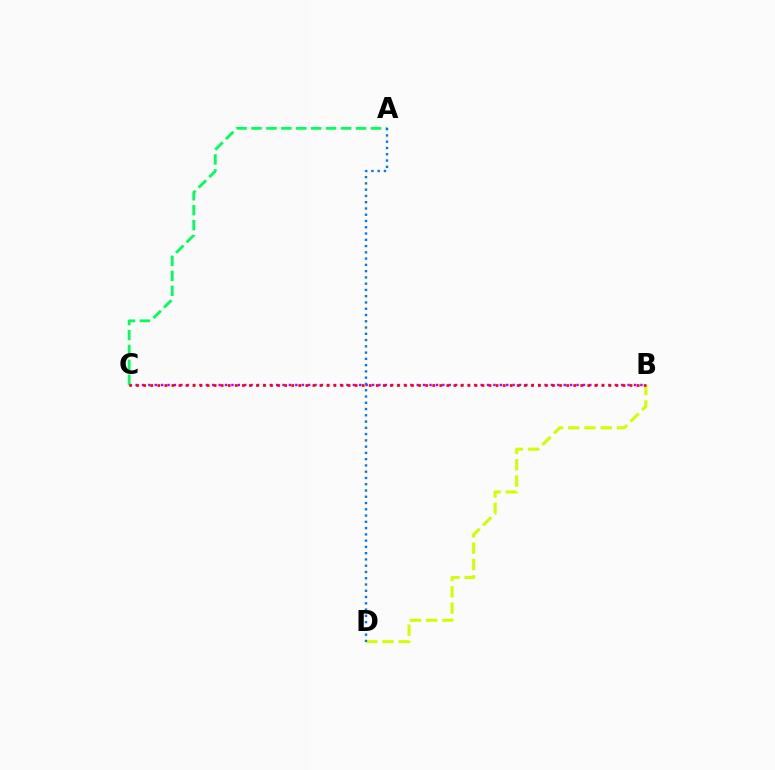{('B', 'D'): [{'color': '#d1ff00', 'line_style': 'dashed', 'thickness': 2.21}], ('B', 'C'): [{'color': '#b900ff', 'line_style': 'dotted', 'thickness': 1.74}, {'color': '#ff0000', 'line_style': 'dotted', 'thickness': 1.92}], ('A', 'C'): [{'color': '#00ff5c', 'line_style': 'dashed', 'thickness': 2.03}], ('A', 'D'): [{'color': '#0074ff', 'line_style': 'dotted', 'thickness': 1.7}]}